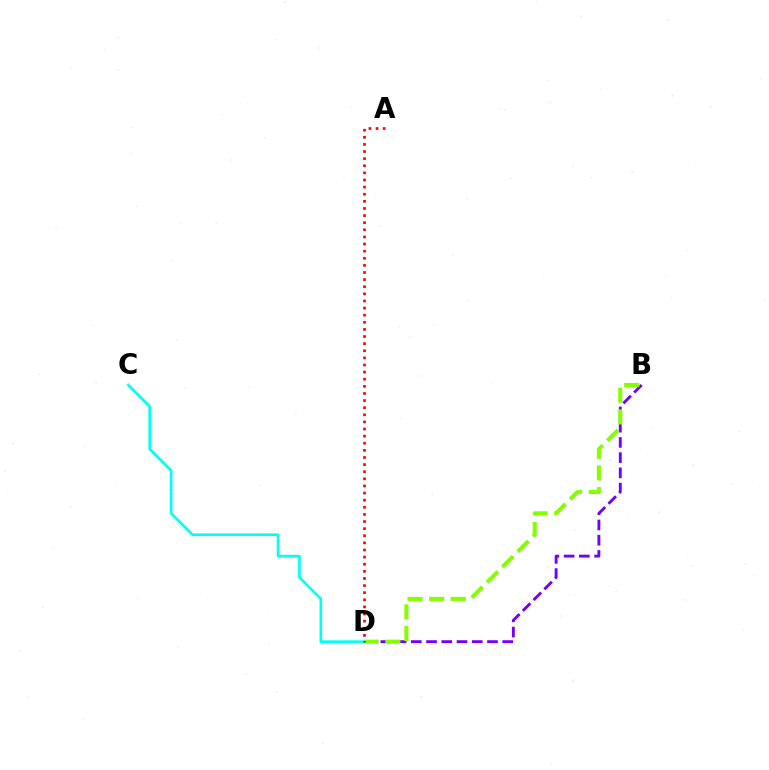{('B', 'D'): [{'color': '#7200ff', 'line_style': 'dashed', 'thickness': 2.07}, {'color': '#84ff00', 'line_style': 'dashed', 'thickness': 2.94}], ('C', 'D'): [{'color': '#00fff6', 'line_style': 'solid', 'thickness': 1.91}], ('A', 'D'): [{'color': '#ff0000', 'line_style': 'dotted', 'thickness': 1.93}]}